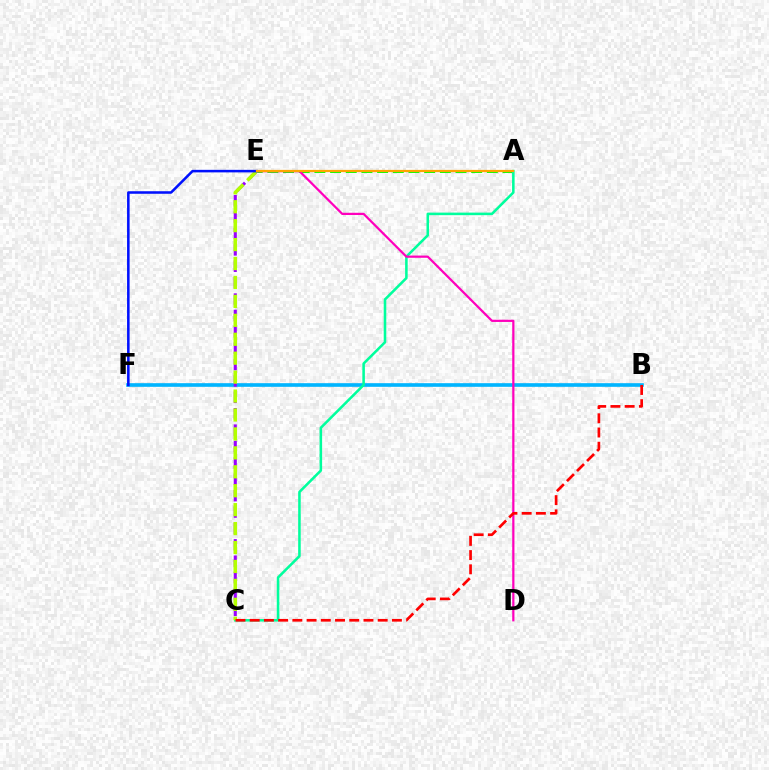{('A', 'E'): [{'color': '#08ff00', 'line_style': 'dashed', 'thickness': 2.13}, {'color': '#ffa500', 'line_style': 'solid', 'thickness': 1.61}], ('B', 'F'): [{'color': '#00b5ff', 'line_style': 'solid', 'thickness': 2.62}], ('C', 'E'): [{'color': '#9b00ff', 'line_style': 'dashed', 'thickness': 2.23}, {'color': '#b3ff00', 'line_style': 'dashed', 'thickness': 2.57}], ('A', 'C'): [{'color': '#00ff9d', 'line_style': 'solid', 'thickness': 1.84}], ('D', 'E'): [{'color': '#ff00bd', 'line_style': 'solid', 'thickness': 1.6}], ('E', 'F'): [{'color': '#0010ff', 'line_style': 'solid', 'thickness': 1.83}], ('B', 'C'): [{'color': '#ff0000', 'line_style': 'dashed', 'thickness': 1.93}]}